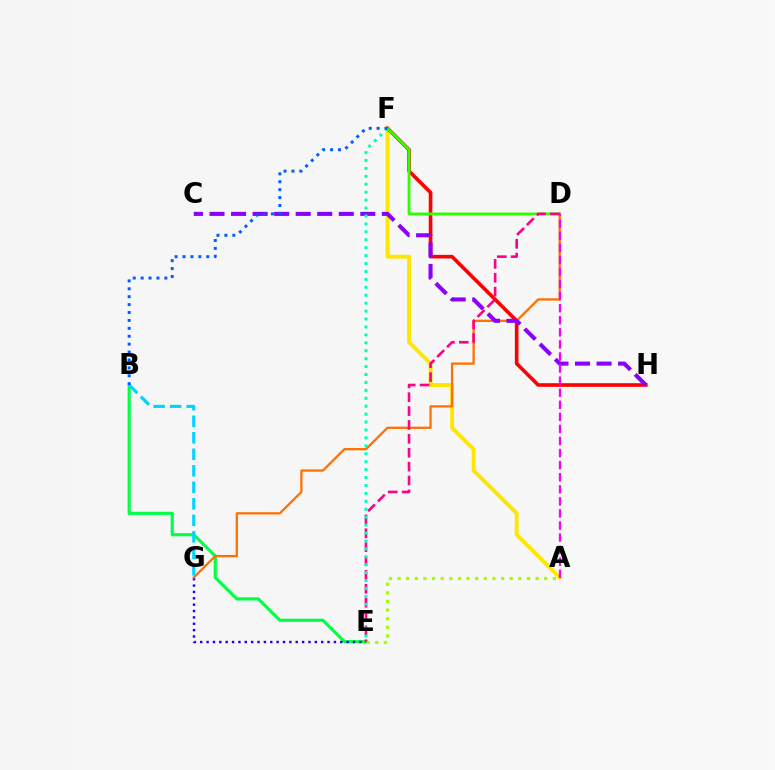{('B', 'E'): [{'color': '#00ff45', 'line_style': 'solid', 'thickness': 2.26}], ('E', 'G'): [{'color': '#1900ff', 'line_style': 'dotted', 'thickness': 1.73}], ('A', 'F'): [{'color': '#ffe600', 'line_style': 'solid', 'thickness': 2.8}], ('F', 'H'): [{'color': '#ff0000', 'line_style': 'solid', 'thickness': 2.61}], ('D', 'G'): [{'color': '#ff7000', 'line_style': 'solid', 'thickness': 1.64}], ('B', 'G'): [{'color': '#00d3ff', 'line_style': 'dashed', 'thickness': 2.24}], ('D', 'F'): [{'color': '#31ff00', 'line_style': 'solid', 'thickness': 2.03}], ('C', 'H'): [{'color': '#8a00ff', 'line_style': 'dashed', 'thickness': 2.93}], ('A', 'E'): [{'color': '#a2ff00', 'line_style': 'dotted', 'thickness': 2.34}], ('A', 'D'): [{'color': '#fa00f9', 'line_style': 'dashed', 'thickness': 1.64}], ('D', 'E'): [{'color': '#ff0088', 'line_style': 'dashed', 'thickness': 1.89}], ('E', 'F'): [{'color': '#00ffbb', 'line_style': 'dotted', 'thickness': 2.15}], ('B', 'F'): [{'color': '#005dff', 'line_style': 'dotted', 'thickness': 2.15}]}